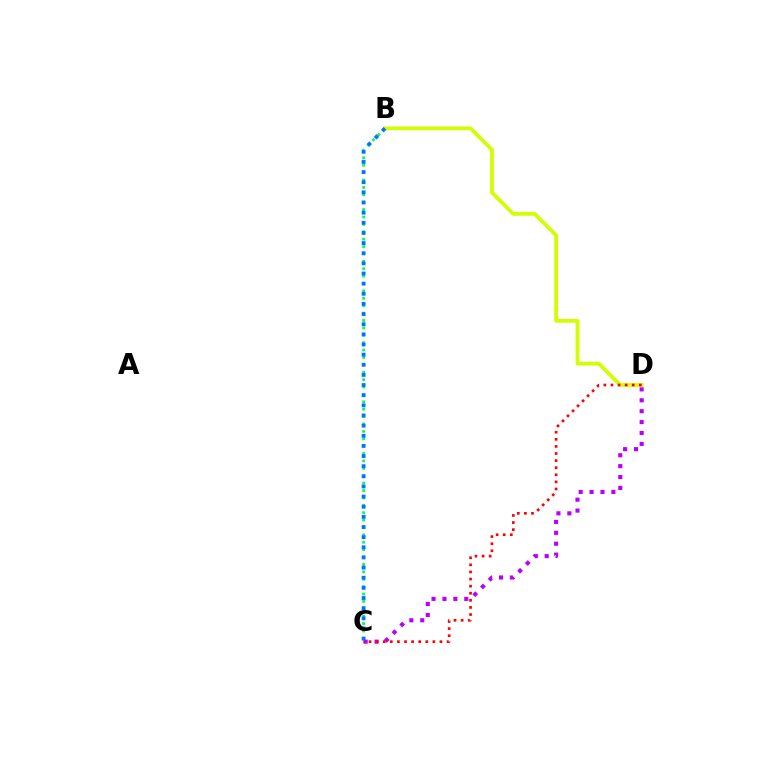{('B', 'C'): [{'color': '#00ff5c', 'line_style': 'dotted', 'thickness': 2.01}, {'color': '#0074ff', 'line_style': 'dotted', 'thickness': 2.76}], ('B', 'D'): [{'color': '#d1ff00', 'line_style': 'solid', 'thickness': 2.69}], ('C', 'D'): [{'color': '#b900ff', 'line_style': 'dotted', 'thickness': 2.96}, {'color': '#ff0000', 'line_style': 'dotted', 'thickness': 1.93}]}